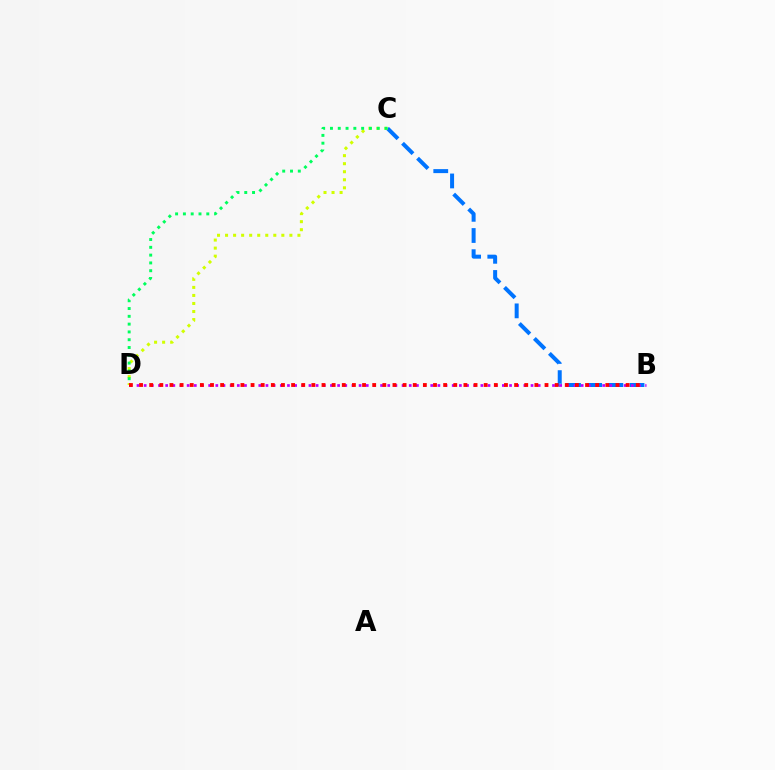{('B', 'C'): [{'color': '#0074ff', 'line_style': 'dashed', 'thickness': 2.88}], ('B', 'D'): [{'color': '#b900ff', 'line_style': 'dotted', 'thickness': 1.95}, {'color': '#ff0000', 'line_style': 'dotted', 'thickness': 2.75}], ('C', 'D'): [{'color': '#d1ff00', 'line_style': 'dotted', 'thickness': 2.18}, {'color': '#00ff5c', 'line_style': 'dotted', 'thickness': 2.12}]}